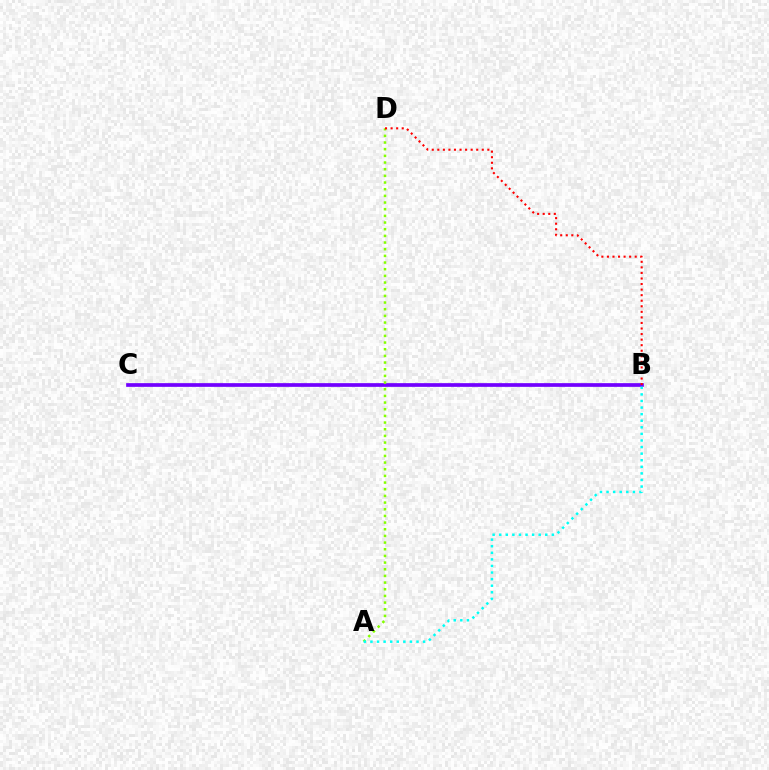{('B', 'C'): [{'color': '#7200ff', 'line_style': 'solid', 'thickness': 2.66}], ('A', 'D'): [{'color': '#84ff00', 'line_style': 'dotted', 'thickness': 1.81}], ('A', 'B'): [{'color': '#00fff6', 'line_style': 'dotted', 'thickness': 1.79}], ('B', 'D'): [{'color': '#ff0000', 'line_style': 'dotted', 'thickness': 1.51}]}